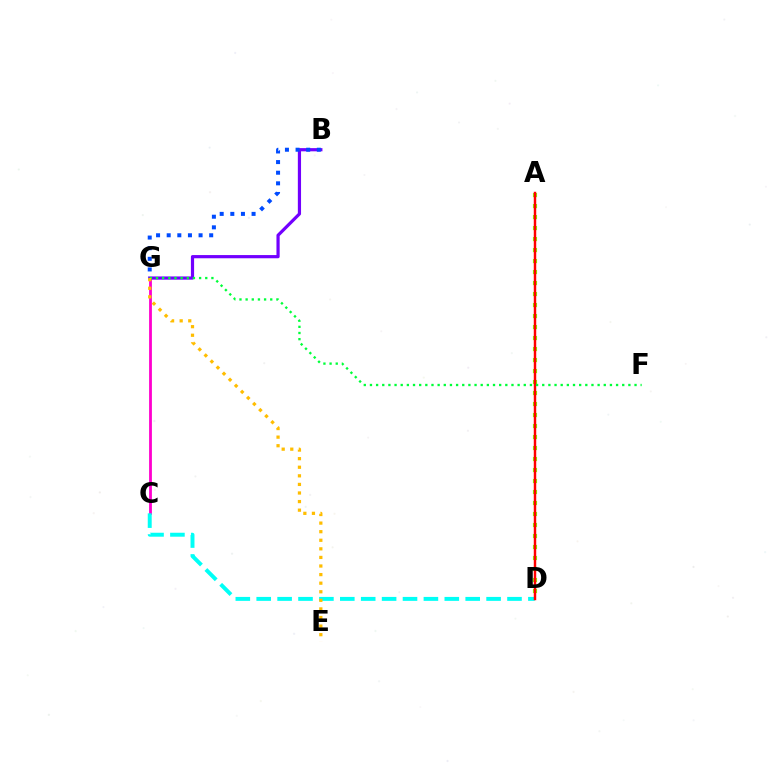{('C', 'G'): [{'color': '#ff00cf', 'line_style': 'solid', 'thickness': 2.02}], ('C', 'D'): [{'color': '#00fff6', 'line_style': 'dashed', 'thickness': 2.84}], ('B', 'G'): [{'color': '#7200ff', 'line_style': 'solid', 'thickness': 2.3}, {'color': '#004bff', 'line_style': 'dotted', 'thickness': 2.89}], ('A', 'D'): [{'color': '#84ff00', 'line_style': 'dotted', 'thickness': 2.99}, {'color': '#ff0000', 'line_style': 'solid', 'thickness': 1.77}], ('F', 'G'): [{'color': '#00ff39', 'line_style': 'dotted', 'thickness': 1.67}], ('E', 'G'): [{'color': '#ffbd00', 'line_style': 'dotted', 'thickness': 2.33}]}